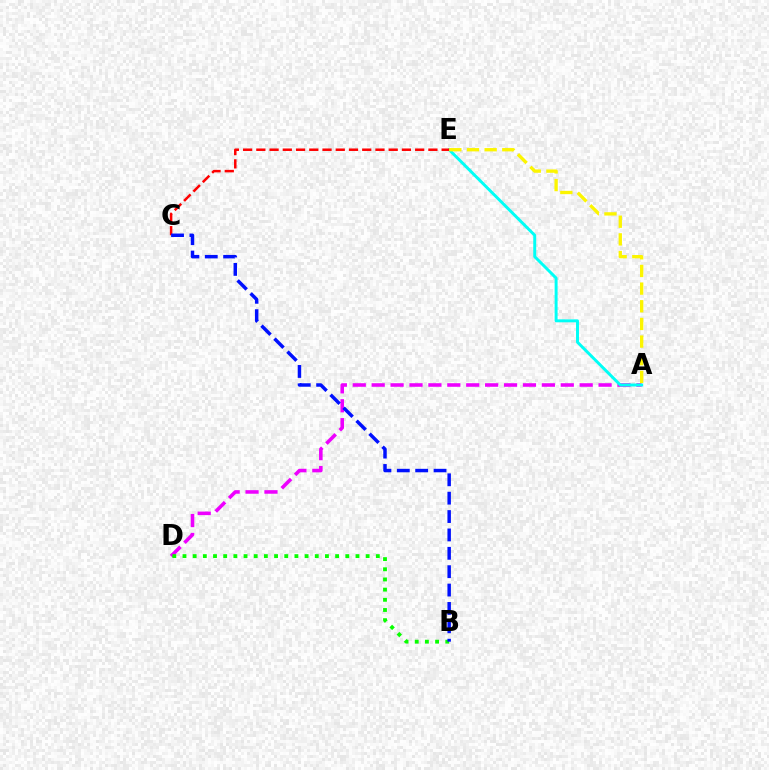{('A', 'D'): [{'color': '#ee00ff', 'line_style': 'dashed', 'thickness': 2.57}], ('A', 'E'): [{'color': '#00fff6', 'line_style': 'solid', 'thickness': 2.12}, {'color': '#fcf500', 'line_style': 'dashed', 'thickness': 2.4}], ('C', 'E'): [{'color': '#ff0000', 'line_style': 'dashed', 'thickness': 1.8}], ('B', 'D'): [{'color': '#08ff00', 'line_style': 'dotted', 'thickness': 2.76}], ('B', 'C'): [{'color': '#0010ff', 'line_style': 'dashed', 'thickness': 2.5}]}